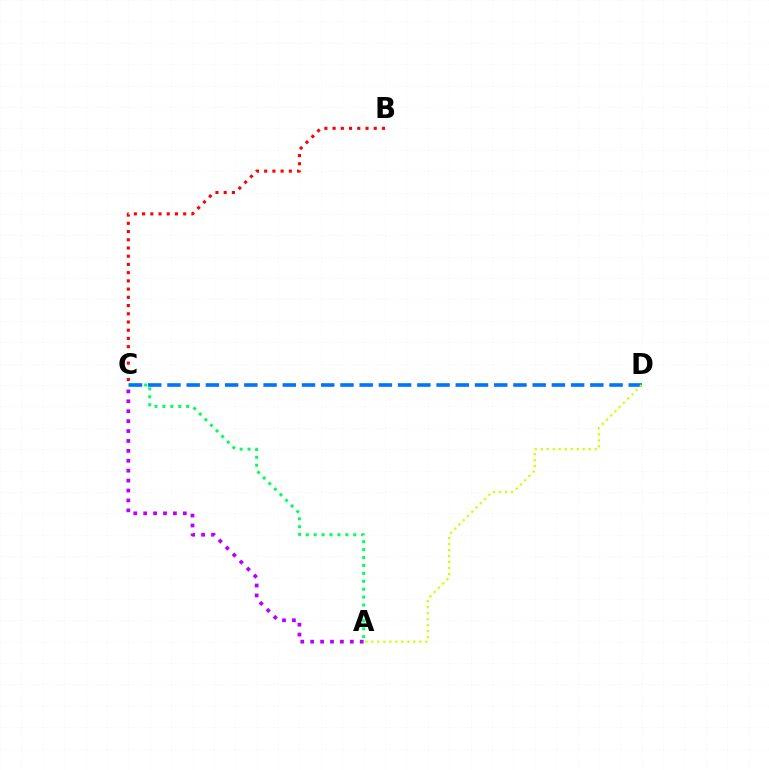{('A', 'C'): [{'color': '#00ff5c', 'line_style': 'dotted', 'thickness': 2.15}, {'color': '#b900ff', 'line_style': 'dotted', 'thickness': 2.69}], ('B', 'C'): [{'color': '#ff0000', 'line_style': 'dotted', 'thickness': 2.23}], ('C', 'D'): [{'color': '#0074ff', 'line_style': 'dashed', 'thickness': 2.61}], ('A', 'D'): [{'color': '#d1ff00', 'line_style': 'dotted', 'thickness': 1.63}]}